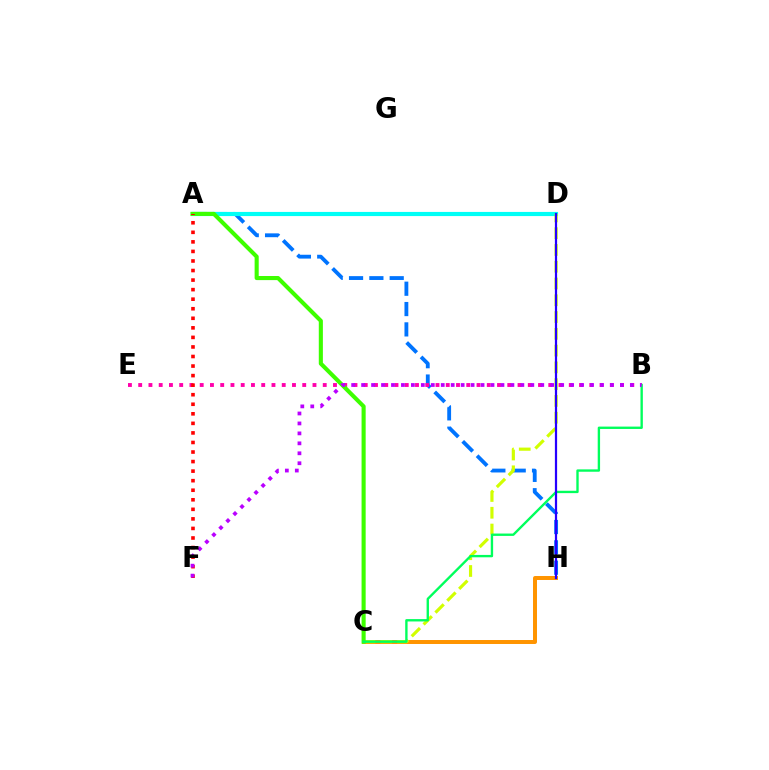{('A', 'H'): [{'color': '#0074ff', 'line_style': 'dashed', 'thickness': 2.76}], ('A', 'D'): [{'color': '#00fff6', 'line_style': 'solid', 'thickness': 2.99}], ('C', 'H'): [{'color': '#ff9400', 'line_style': 'solid', 'thickness': 2.86}], ('C', 'D'): [{'color': '#d1ff00', 'line_style': 'dashed', 'thickness': 2.28}], ('B', 'E'): [{'color': '#ff00ac', 'line_style': 'dotted', 'thickness': 2.79}], ('A', 'C'): [{'color': '#3dff00', 'line_style': 'solid', 'thickness': 2.95}], ('A', 'F'): [{'color': '#ff0000', 'line_style': 'dotted', 'thickness': 2.6}], ('B', 'C'): [{'color': '#00ff5c', 'line_style': 'solid', 'thickness': 1.7}], ('D', 'H'): [{'color': '#2500ff', 'line_style': 'solid', 'thickness': 1.61}], ('B', 'F'): [{'color': '#b900ff', 'line_style': 'dotted', 'thickness': 2.7}]}